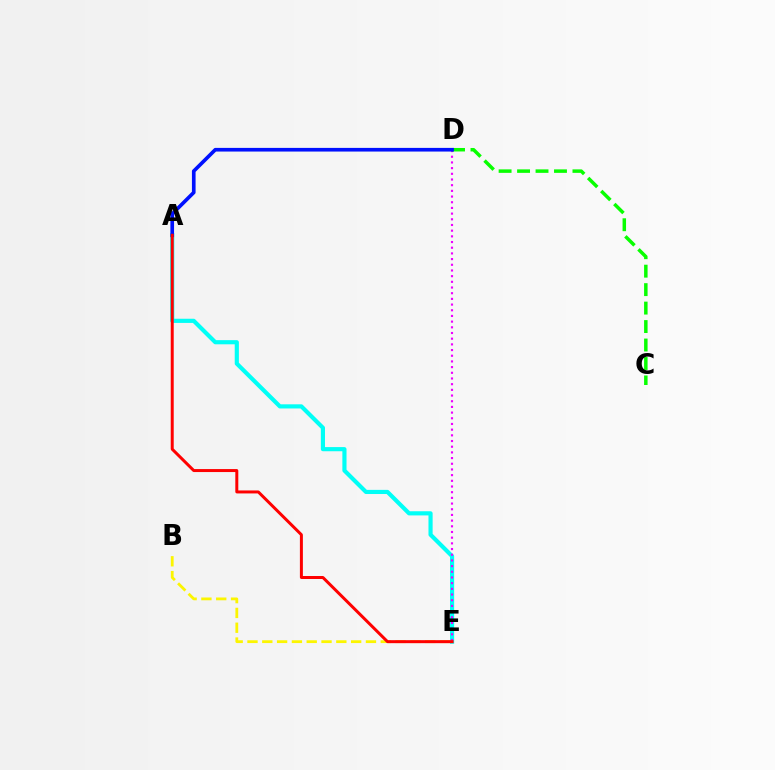{('A', 'E'): [{'color': '#00fff6', 'line_style': 'solid', 'thickness': 2.99}, {'color': '#ff0000', 'line_style': 'solid', 'thickness': 2.15}], ('B', 'E'): [{'color': '#fcf500', 'line_style': 'dashed', 'thickness': 2.01}], ('D', 'E'): [{'color': '#ee00ff', 'line_style': 'dotted', 'thickness': 1.54}], ('C', 'D'): [{'color': '#08ff00', 'line_style': 'dashed', 'thickness': 2.51}], ('A', 'D'): [{'color': '#0010ff', 'line_style': 'solid', 'thickness': 2.63}]}